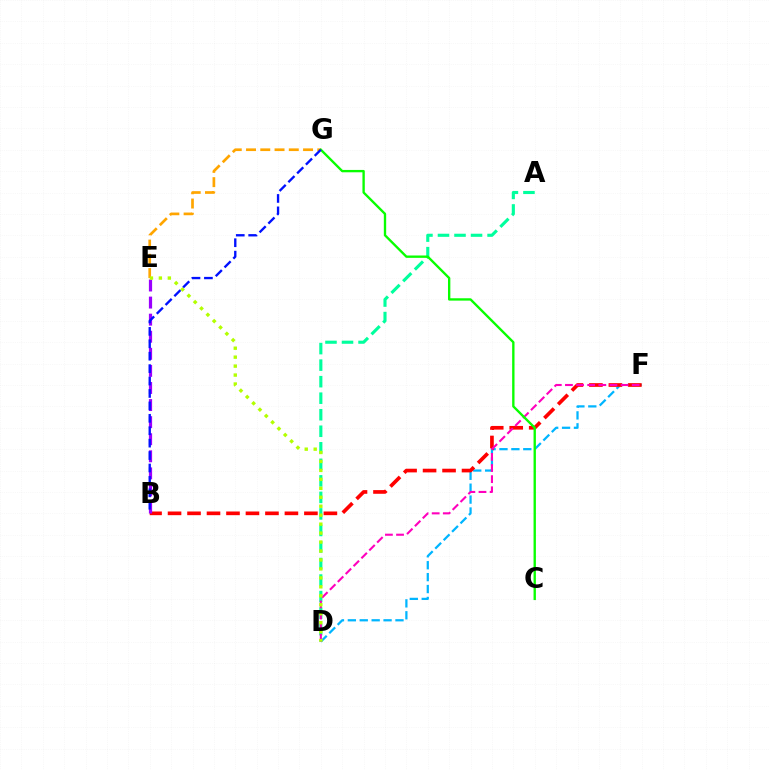{('D', 'F'): [{'color': '#00b5ff', 'line_style': 'dashed', 'thickness': 1.62}, {'color': '#ff00bd', 'line_style': 'dashed', 'thickness': 1.51}], ('E', 'G'): [{'color': '#ffa500', 'line_style': 'dashed', 'thickness': 1.94}], ('B', 'F'): [{'color': '#ff0000', 'line_style': 'dashed', 'thickness': 2.65}], ('A', 'D'): [{'color': '#00ff9d', 'line_style': 'dashed', 'thickness': 2.25}], ('B', 'E'): [{'color': '#9b00ff', 'line_style': 'dashed', 'thickness': 2.32}], ('D', 'E'): [{'color': '#b3ff00', 'line_style': 'dotted', 'thickness': 2.43}], ('C', 'G'): [{'color': '#08ff00', 'line_style': 'solid', 'thickness': 1.7}], ('B', 'G'): [{'color': '#0010ff', 'line_style': 'dashed', 'thickness': 1.69}]}